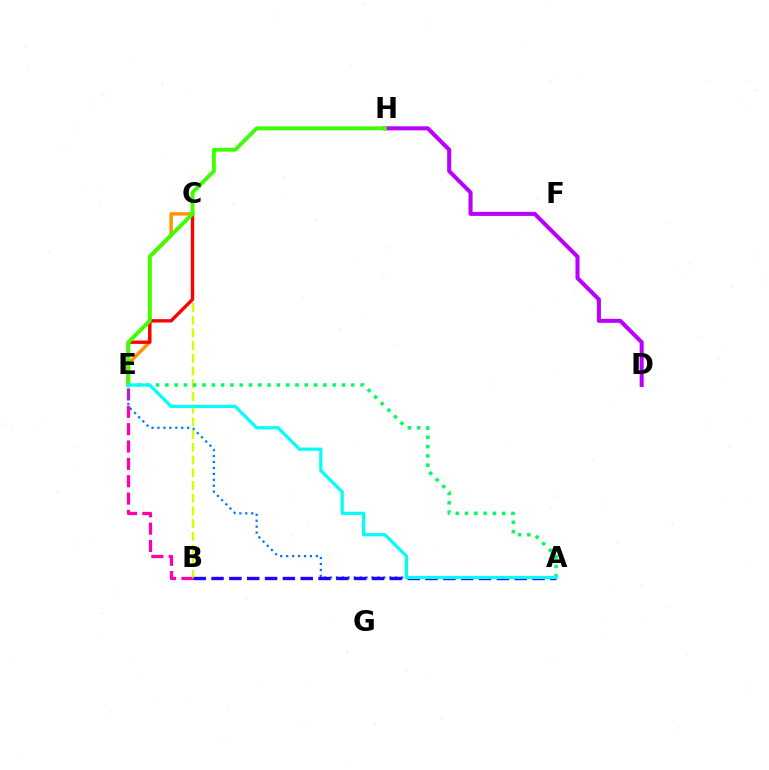{('D', 'H'): [{'color': '#b900ff', 'line_style': 'solid', 'thickness': 2.92}], ('C', 'E'): [{'color': '#ff9400', 'line_style': 'solid', 'thickness': 2.49}, {'color': '#ff0000', 'line_style': 'solid', 'thickness': 2.42}], ('B', 'E'): [{'color': '#ff00ac', 'line_style': 'dashed', 'thickness': 2.36}], ('B', 'C'): [{'color': '#d1ff00', 'line_style': 'dashed', 'thickness': 1.73}], ('A', 'E'): [{'color': '#0074ff', 'line_style': 'dotted', 'thickness': 1.61}, {'color': '#00ff5c', 'line_style': 'dotted', 'thickness': 2.53}, {'color': '#00fff6', 'line_style': 'solid', 'thickness': 2.31}], ('A', 'B'): [{'color': '#2500ff', 'line_style': 'dashed', 'thickness': 2.42}], ('E', 'H'): [{'color': '#3dff00', 'line_style': 'solid', 'thickness': 2.79}]}